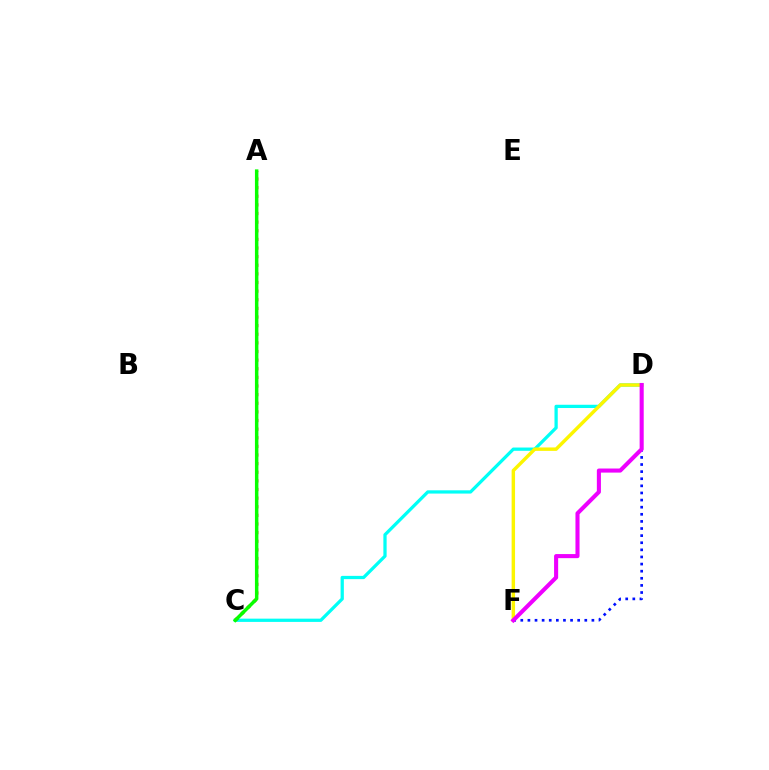{('C', 'D'): [{'color': '#00fff6', 'line_style': 'solid', 'thickness': 2.35}], ('D', 'F'): [{'color': '#fcf500', 'line_style': 'solid', 'thickness': 2.47}, {'color': '#0010ff', 'line_style': 'dotted', 'thickness': 1.93}, {'color': '#ee00ff', 'line_style': 'solid', 'thickness': 2.94}], ('A', 'C'): [{'color': '#ff0000', 'line_style': 'dotted', 'thickness': 2.34}, {'color': '#08ff00', 'line_style': 'solid', 'thickness': 2.49}]}